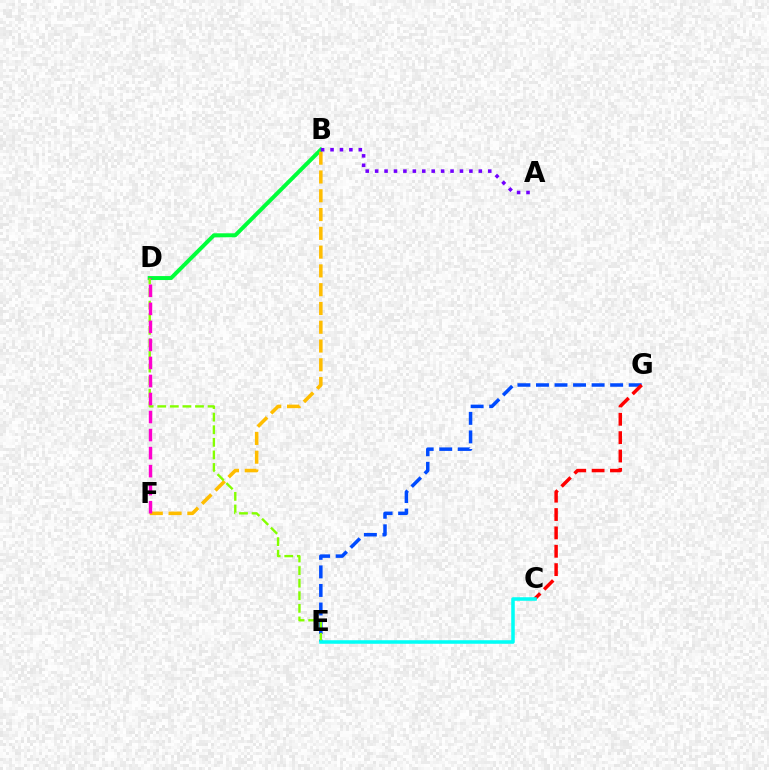{('E', 'G'): [{'color': '#004bff', 'line_style': 'dashed', 'thickness': 2.52}], ('B', 'D'): [{'color': '#00ff39', 'line_style': 'solid', 'thickness': 2.86}], ('B', 'F'): [{'color': '#ffbd00', 'line_style': 'dashed', 'thickness': 2.55}], ('A', 'B'): [{'color': '#7200ff', 'line_style': 'dotted', 'thickness': 2.56}], ('D', 'E'): [{'color': '#84ff00', 'line_style': 'dashed', 'thickness': 1.71}], ('C', 'G'): [{'color': '#ff0000', 'line_style': 'dashed', 'thickness': 2.49}], ('C', 'E'): [{'color': '#00fff6', 'line_style': 'solid', 'thickness': 2.55}], ('D', 'F'): [{'color': '#ff00cf', 'line_style': 'dashed', 'thickness': 2.45}]}